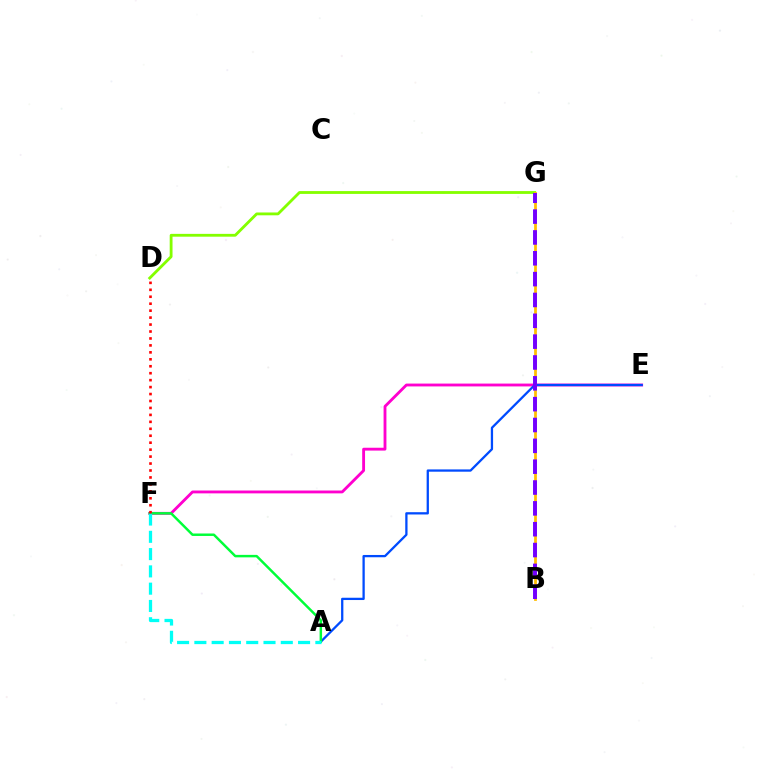{('E', 'F'): [{'color': '#ff00cf', 'line_style': 'solid', 'thickness': 2.05}], ('A', 'E'): [{'color': '#004bff', 'line_style': 'solid', 'thickness': 1.64}], ('A', 'F'): [{'color': '#00ff39', 'line_style': 'solid', 'thickness': 1.78}, {'color': '#00fff6', 'line_style': 'dashed', 'thickness': 2.35}], ('D', 'F'): [{'color': '#ff0000', 'line_style': 'dotted', 'thickness': 1.89}], ('D', 'G'): [{'color': '#84ff00', 'line_style': 'solid', 'thickness': 2.03}], ('B', 'G'): [{'color': '#ffbd00', 'line_style': 'solid', 'thickness': 1.98}, {'color': '#7200ff', 'line_style': 'dashed', 'thickness': 2.83}]}